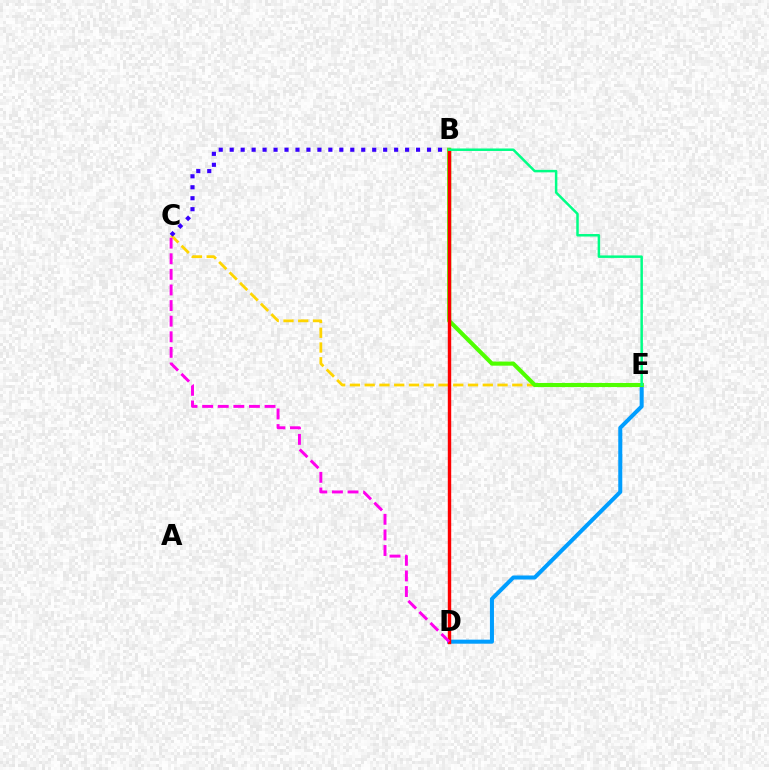{('D', 'E'): [{'color': '#009eff', 'line_style': 'solid', 'thickness': 2.9}], ('C', 'E'): [{'color': '#ffd500', 'line_style': 'dashed', 'thickness': 2.01}], ('B', 'E'): [{'color': '#4fff00', 'line_style': 'solid', 'thickness': 2.97}, {'color': '#00ff86', 'line_style': 'solid', 'thickness': 1.79}], ('B', 'C'): [{'color': '#3700ff', 'line_style': 'dotted', 'thickness': 2.98}], ('B', 'D'): [{'color': '#ff0000', 'line_style': 'solid', 'thickness': 2.45}], ('C', 'D'): [{'color': '#ff00ed', 'line_style': 'dashed', 'thickness': 2.12}]}